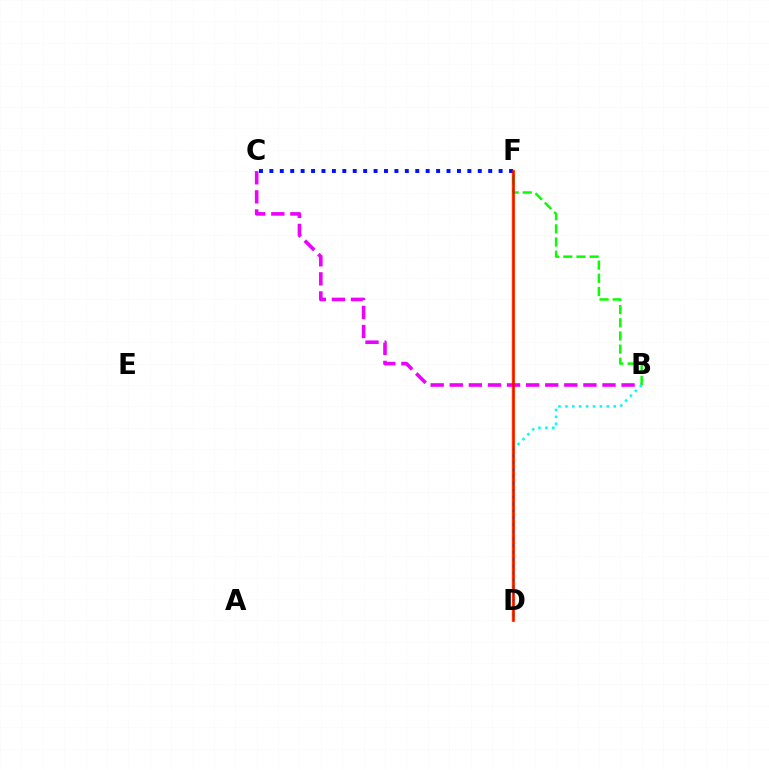{('D', 'F'): [{'color': '#fcf500', 'line_style': 'solid', 'thickness': 2.65}, {'color': '#ff0000', 'line_style': 'solid', 'thickness': 1.82}], ('C', 'F'): [{'color': '#0010ff', 'line_style': 'dotted', 'thickness': 2.83}], ('B', 'C'): [{'color': '#ee00ff', 'line_style': 'dashed', 'thickness': 2.59}], ('B', 'F'): [{'color': '#08ff00', 'line_style': 'dashed', 'thickness': 1.79}], ('B', 'D'): [{'color': '#00fff6', 'line_style': 'dotted', 'thickness': 1.88}]}